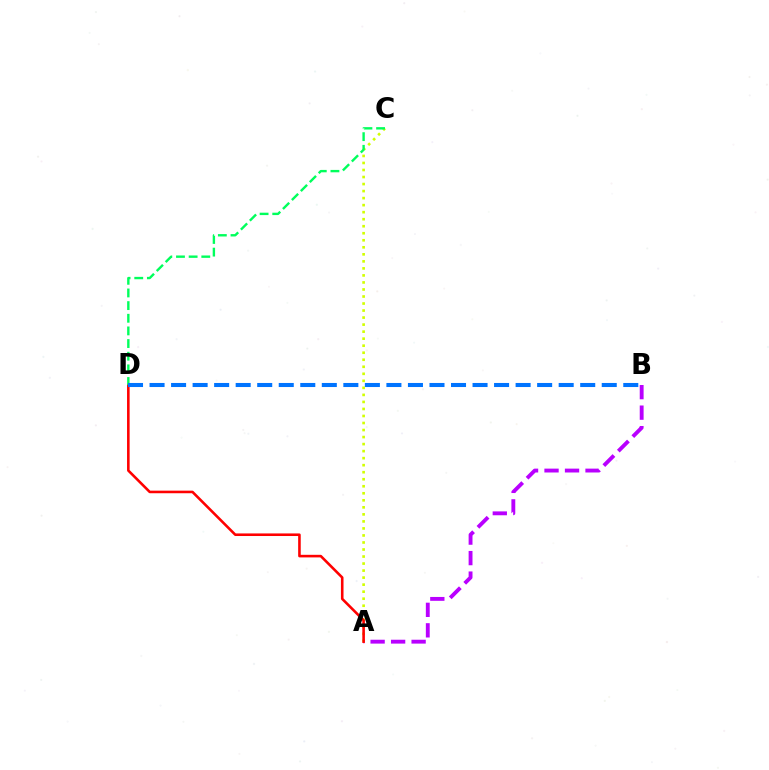{('A', 'C'): [{'color': '#d1ff00', 'line_style': 'dotted', 'thickness': 1.91}], ('A', 'B'): [{'color': '#b900ff', 'line_style': 'dashed', 'thickness': 2.78}], ('A', 'D'): [{'color': '#ff0000', 'line_style': 'solid', 'thickness': 1.86}], ('C', 'D'): [{'color': '#00ff5c', 'line_style': 'dashed', 'thickness': 1.72}], ('B', 'D'): [{'color': '#0074ff', 'line_style': 'dashed', 'thickness': 2.93}]}